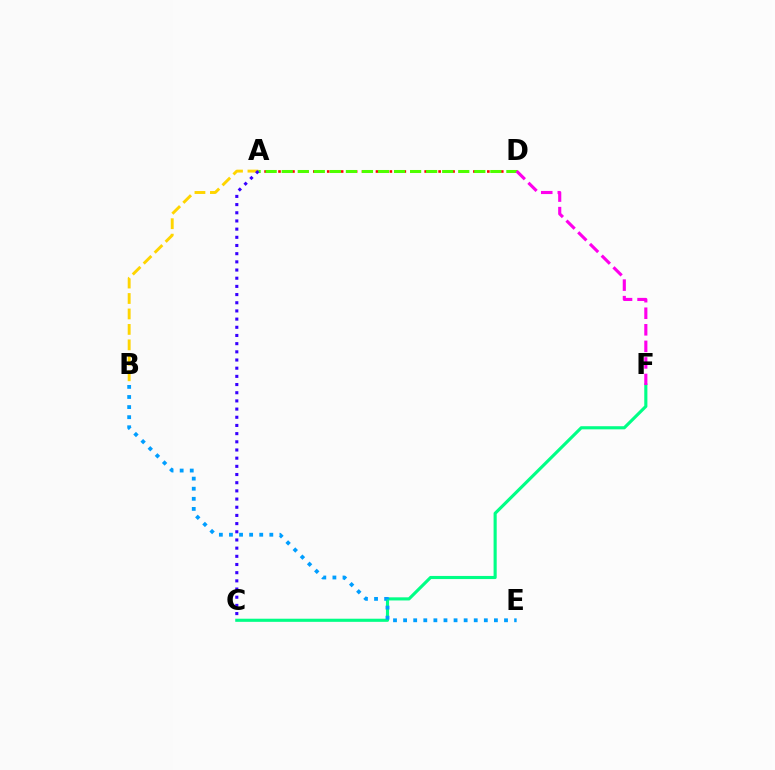{('A', 'B'): [{'color': '#ffd500', 'line_style': 'dashed', 'thickness': 2.1}], ('A', 'D'): [{'color': '#ff0000', 'line_style': 'dotted', 'thickness': 1.89}, {'color': '#4fff00', 'line_style': 'dashed', 'thickness': 2.18}], ('C', 'F'): [{'color': '#00ff86', 'line_style': 'solid', 'thickness': 2.25}], ('A', 'C'): [{'color': '#3700ff', 'line_style': 'dotted', 'thickness': 2.22}], ('D', 'F'): [{'color': '#ff00ed', 'line_style': 'dashed', 'thickness': 2.25}], ('B', 'E'): [{'color': '#009eff', 'line_style': 'dotted', 'thickness': 2.74}]}